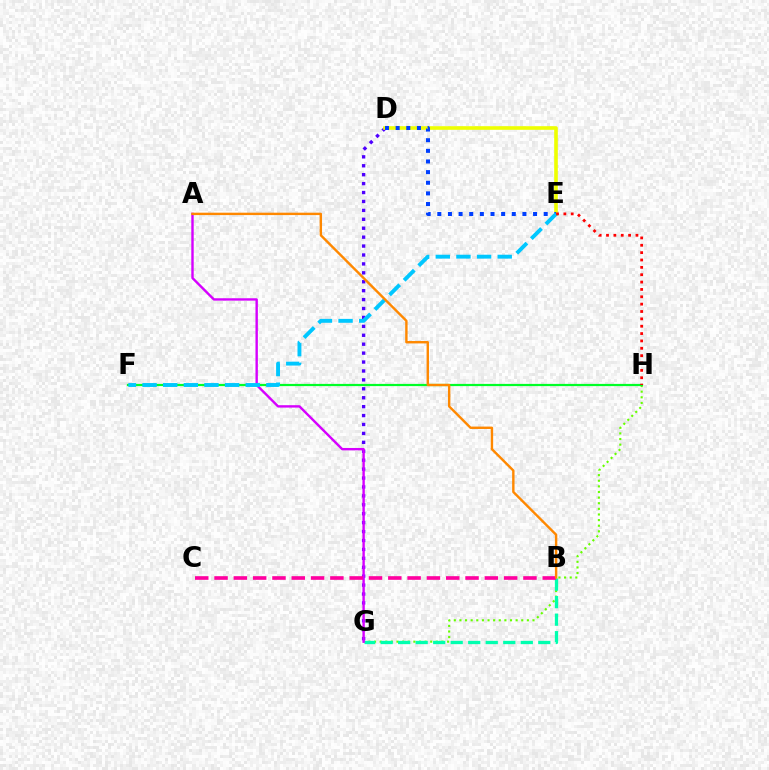{('G', 'H'): [{'color': '#66ff00', 'line_style': 'dotted', 'thickness': 1.53}], ('D', 'G'): [{'color': '#4f00ff', 'line_style': 'dotted', 'thickness': 2.42}], ('D', 'E'): [{'color': '#eeff00', 'line_style': 'solid', 'thickness': 2.6}, {'color': '#003fff', 'line_style': 'dotted', 'thickness': 2.89}], ('B', 'G'): [{'color': '#00ffaf', 'line_style': 'dashed', 'thickness': 2.38}], ('A', 'G'): [{'color': '#d600ff', 'line_style': 'solid', 'thickness': 1.72}], ('B', 'C'): [{'color': '#ff00a0', 'line_style': 'dashed', 'thickness': 2.62}], ('F', 'H'): [{'color': '#00ff27', 'line_style': 'solid', 'thickness': 1.59}], ('E', 'F'): [{'color': '#00c7ff', 'line_style': 'dashed', 'thickness': 2.8}], ('A', 'B'): [{'color': '#ff8800', 'line_style': 'solid', 'thickness': 1.73}], ('E', 'H'): [{'color': '#ff0000', 'line_style': 'dotted', 'thickness': 2.0}]}